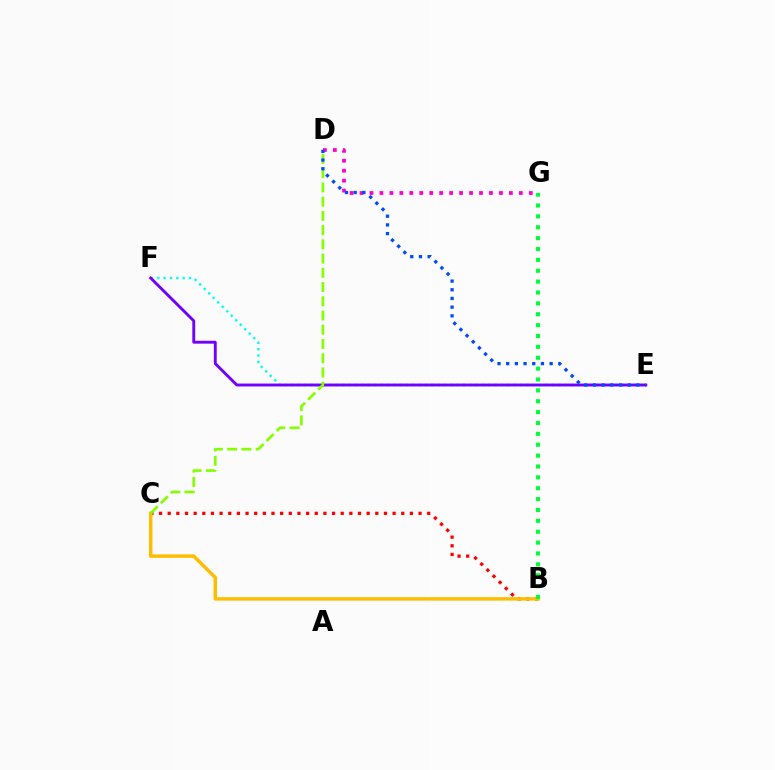{('E', 'F'): [{'color': '#00fff6', 'line_style': 'dotted', 'thickness': 1.73}, {'color': '#7200ff', 'line_style': 'solid', 'thickness': 2.07}], ('D', 'G'): [{'color': '#ff00cf', 'line_style': 'dotted', 'thickness': 2.71}], ('B', 'C'): [{'color': '#ff0000', 'line_style': 'dotted', 'thickness': 2.35}, {'color': '#ffbd00', 'line_style': 'solid', 'thickness': 2.49}], ('C', 'D'): [{'color': '#84ff00', 'line_style': 'dashed', 'thickness': 1.93}], ('D', 'E'): [{'color': '#004bff', 'line_style': 'dotted', 'thickness': 2.36}], ('B', 'G'): [{'color': '#00ff39', 'line_style': 'dotted', 'thickness': 2.95}]}